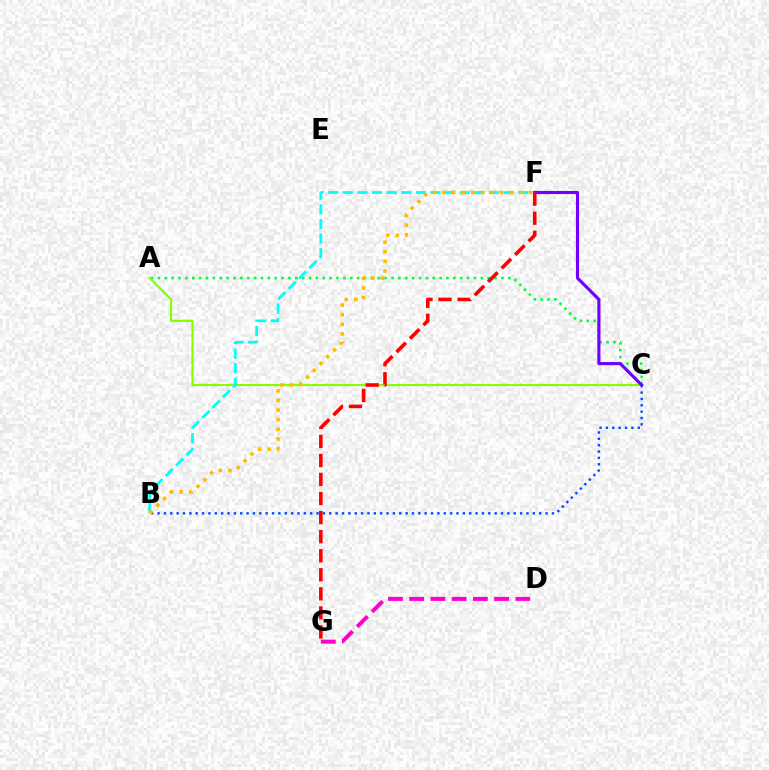{('A', 'C'): [{'color': '#00ff39', 'line_style': 'dotted', 'thickness': 1.87}, {'color': '#84ff00', 'line_style': 'solid', 'thickness': 1.53}], ('B', 'C'): [{'color': '#004bff', 'line_style': 'dotted', 'thickness': 1.73}], ('B', 'F'): [{'color': '#00fff6', 'line_style': 'dashed', 'thickness': 1.99}, {'color': '#ffbd00', 'line_style': 'dotted', 'thickness': 2.61}], ('D', 'G'): [{'color': '#ff00cf', 'line_style': 'dashed', 'thickness': 2.88}], ('C', 'F'): [{'color': '#7200ff', 'line_style': 'solid', 'thickness': 2.26}], ('F', 'G'): [{'color': '#ff0000', 'line_style': 'dashed', 'thickness': 2.59}]}